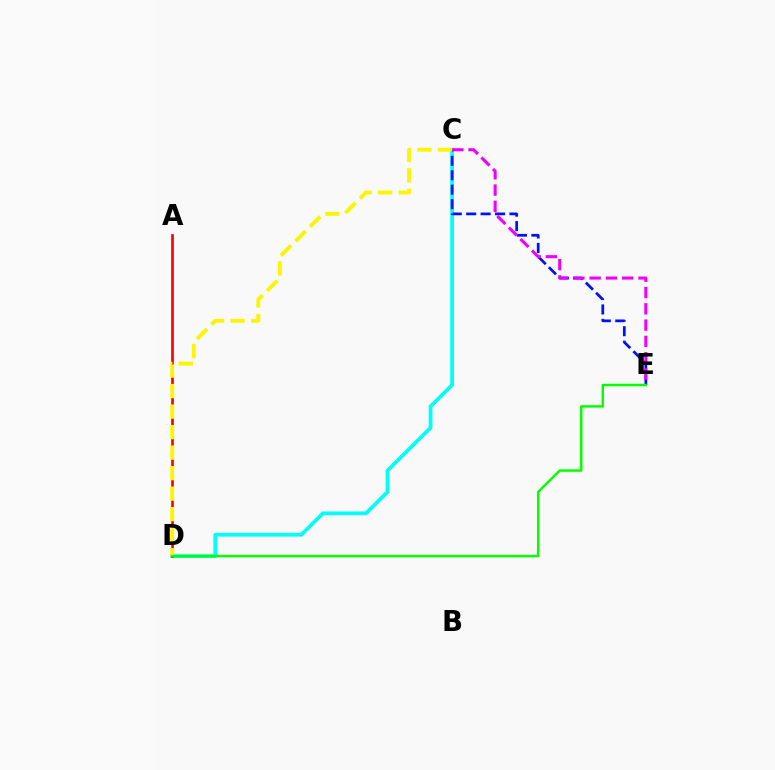{('C', 'D'): [{'color': '#00fff6', 'line_style': 'solid', 'thickness': 2.7}, {'color': '#fcf500', 'line_style': 'dashed', 'thickness': 2.79}], ('C', 'E'): [{'color': '#0010ff', 'line_style': 'dashed', 'thickness': 1.96}, {'color': '#ee00ff', 'line_style': 'dashed', 'thickness': 2.21}], ('A', 'D'): [{'color': '#ff0000', 'line_style': 'solid', 'thickness': 1.91}], ('D', 'E'): [{'color': '#08ff00', 'line_style': 'solid', 'thickness': 1.79}]}